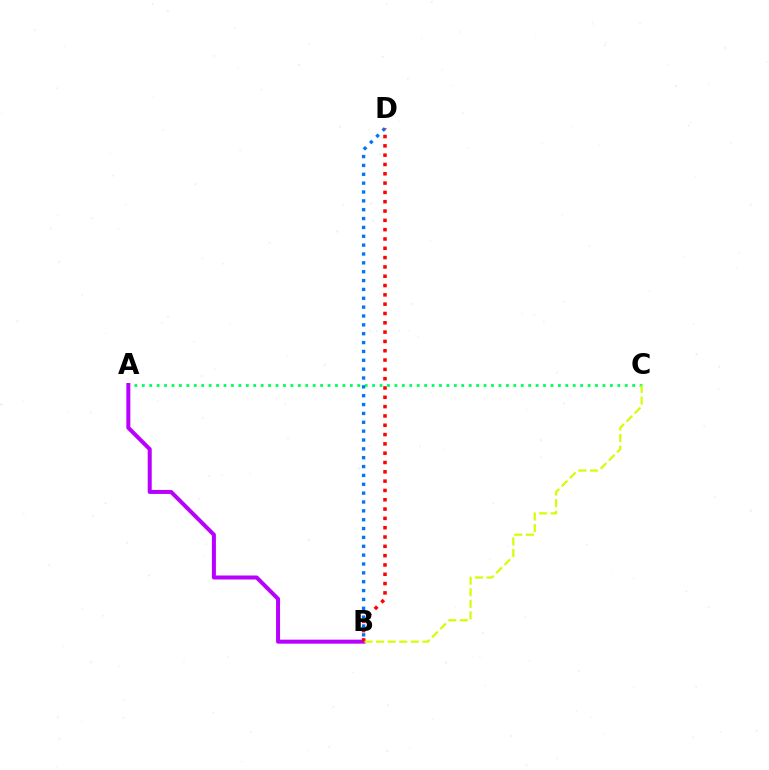{('B', 'D'): [{'color': '#0074ff', 'line_style': 'dotted', 'thickness': 2.41}, {'color': '#ff0000', 'line_style': 'dotted', 'thickness': 2.53}], ('A', 'C'): [{'color': '#00ff5c', 'line_style': 'dotted', 'thickness': 2.02}], ('A', 'B'): [{'color': '#b900ff', 'line_style': 'solid', 'thickness': 2.88}], ('B', 'C'): [{'color': '#d1ff00', 'line_style': 'dashed', 'thickness': 1.57}]}